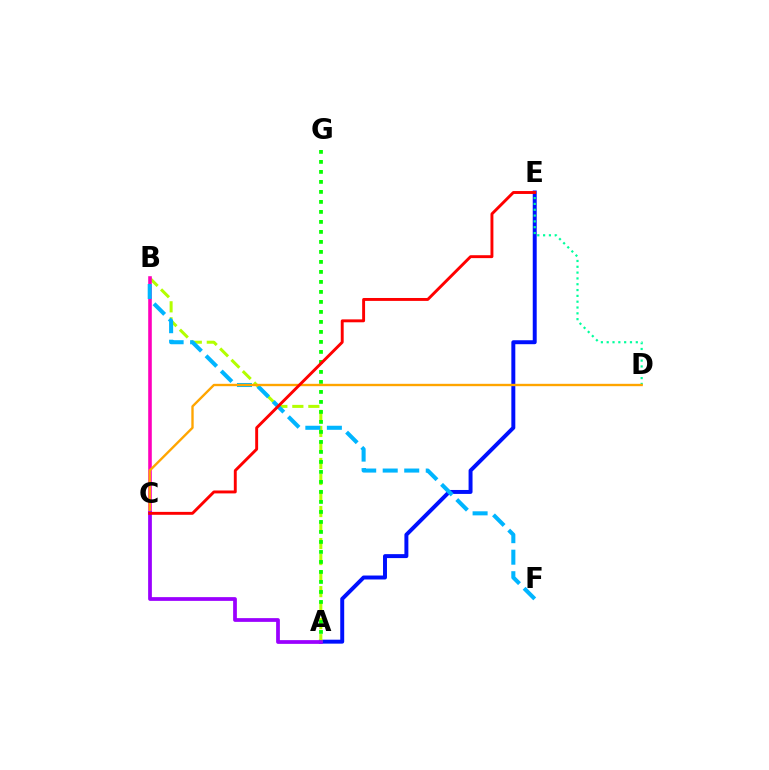{('A', 'E'): [{'color': '#0010ff', 'line_style': 'solid', 'thickness': 2.85}], ('A', 'B'): [{'color': '#b3ff00', 'line_style': 'dashed', 'thickness': 2.18}], ('D', 'E'): [{'color': '#00ff9d', 'line_style': 'dotted', 'thickness': 1.58}], ('A', 'G'): [{'color': '#08ff00', 'line_style': 'dotted', 'thickness': 2.72}], ('B', 'C'): [{'color': '#ff00bd', 'line_style': 'solid', 'thickness': 2.59}], ('B', 'F'): [{'color': '#00b5ff', 'line_style': 'dashed', 'thickness': 2.92}], ('C', 'D'): [{'color': '#ffa500', 'line_style': 'solid', 'thickness': 1.7}], ('A', 'C'): [{'color': '#9b00ff', 'line_style': 'solid', 'thickness': 2.7}], ('C', 'E'): [{'color': '#ff0000', 'line_style': 'solid', 'thickness': 2.09}]}